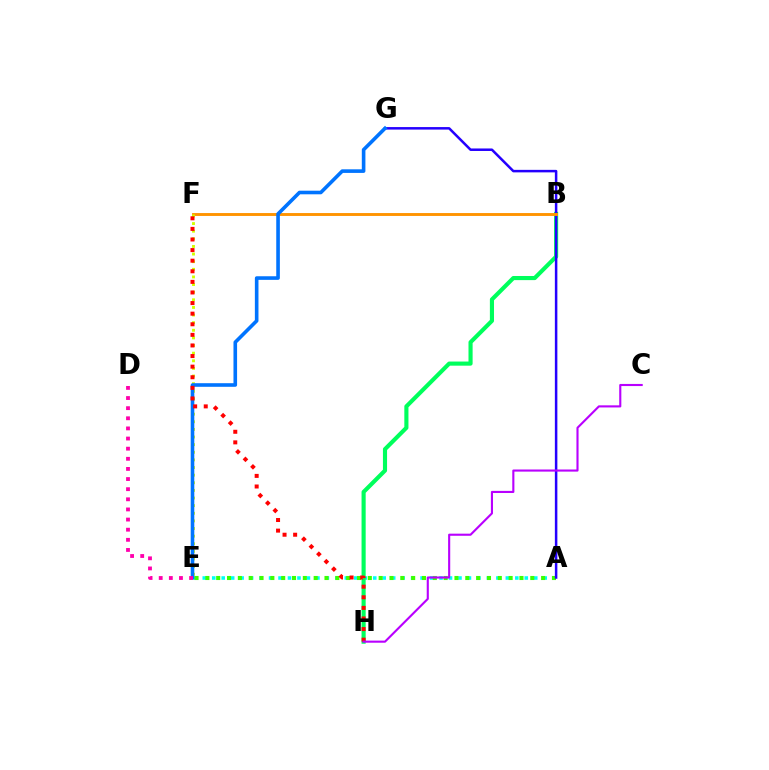{('A', 'E'): [{'color': '#00fff6', 'line_style': 'dotted', 'thickness': 2.57}, {'color': '#3dff00', 'line_style': 'dotted', 'thickness': 2.94}], ('B', 'H'): [{'color': '#00ff5c', 'line_style': 'solid', 'thickness': 2.97}], ('A', 'G'): [{'color': '#2500ff', 'line_style': 'solid', 'thickness': 1.81}], ('B', 'F'): [{'color': '#ff9400', 'line_style': 'solid', 'thickness': 2.08}], ('E', 'F'): [{'color': '#d1ff00', 'line_style': 'dotted', 'thickness': 2.07}], ('E', 'G'): [{'color': '#0074ff', 'line_style': 'solid', 'thickness': 2.6}], ('D', 'E'): [{'color': '#ff00ac', 'line_style': 'dotted', 'thickness': 2.75}], ('F', 'H'): [{'color': '#ff0000', 'line_style': 'dotted', 'thickness': 2.88}], ('C', 'H'): [{'color': '#b900ff', 'line_style': 'solid', 'thickness': 1.52}]}